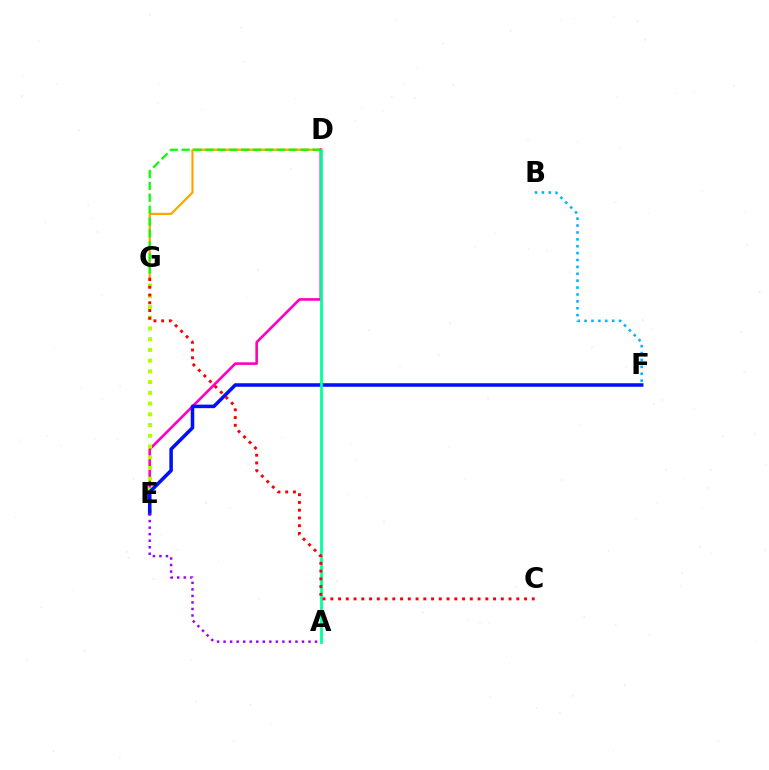{('B', 'F'): [{'color': '#00b5ff', 'line_style': 'dotted', 'thickness': 1.87}], ('D', 'G'): [{'color': '#ffa500', 'line_style': 'solid', 'thickness': 1.59}, {'color': '#08ff00', 'line_style': 'dashed', 'thickness': 1.62}], ('D', 'E'): [{'color': '#ff00bd', 'line_style': 'solid', 'thickness': 1.88}], ('E', 'G'): [{'color': '#b3ff00', 'line_style': 'dotted', 'thickness': 2.92}], ('E', 'F'): [{'color': '#0010ff', 'line_style': 'solid', 'thickness': 2.55}], ('A', 'D'): [{'color': '#00ff9d', 'line_style': 'solid', 'thickness': 1.99}], ('A', 'E'): [{'color': '#9b00ff', 'line_style': 'dotted', 'thickness': 1.77}], ('C', 'G'): [{'color': '#ff0000', 'line_style': 'dotted', 'thickness': 2.11}]}